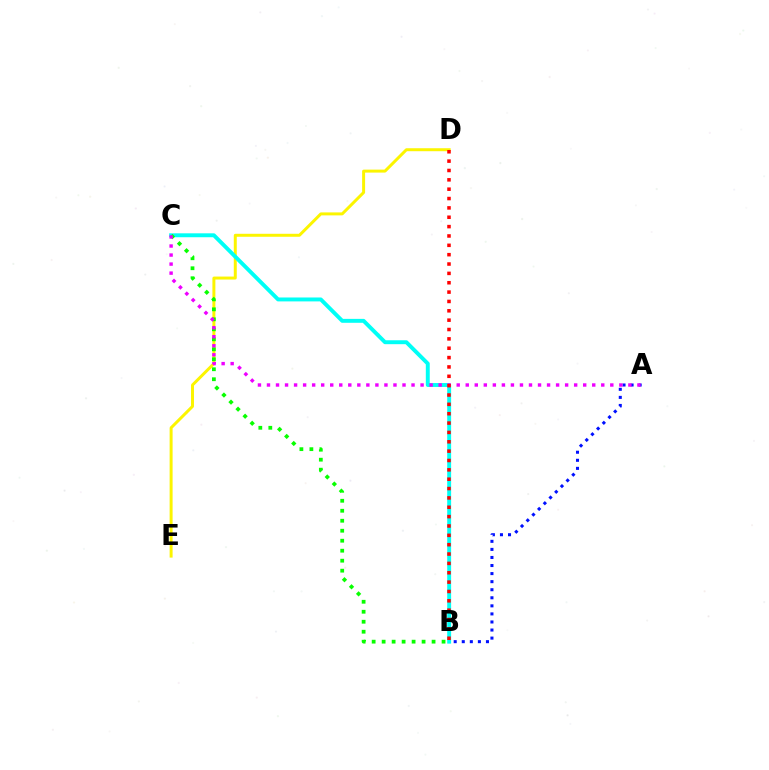{('D', 'E'): [{'color': '#fcf500', 'line_style': 'solid', 'thickness': 2.14}], ('B', 'C'): [{'color': '#00fff6', 'line_style': 'solid', 'thickness': 2.82}, {'color': '#08ff00', 'line_style': 'dotted', 'thickness': 2.71}], ('A', 'B'): [{'color': '#0010ff', 'line_style': 'dotted', 'thickness': 2.19}], ('A', 'C'): [{'color': '#ee00ff', 'line_style': 'dotted', 'thickness': 2.45}], ('B', 'D'): [{'color': '#ff0000', 'line_style': 'dotted', 'thickness': 2.54}]}